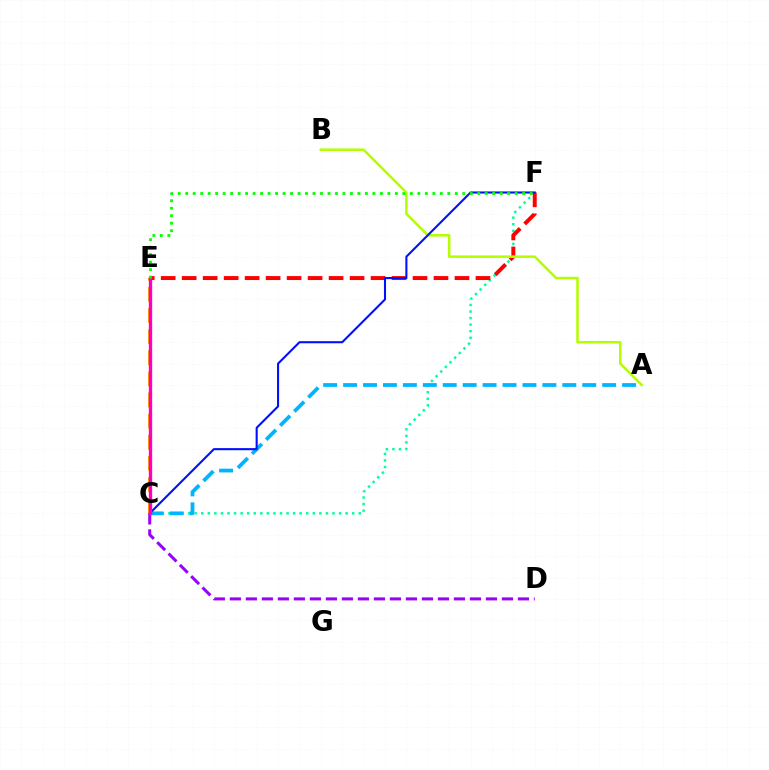{('C', 'F'): [{'color': '#00ff9d', 'line_style': 'dotted', 'thickness': 1.78}, {'color': '#0010ff', 'line_style': 'solid', 'thickness': 1.5}], ('E', 'F'): [{'color': '#ff0000', 'line_style': 'dashed', 'thickness': 2.85}, {'color': '#08ff00', 'line_style': 'dotted', 'thickness': 2.03}], ('C', 'D'): [{'color': '#9b00ff', 'line_style': 'dashed', 'thickness': 2.17}], ('A', 'C'): [{'color': '#00b5ff', 'line_style': 'dashed', 'thickness': 2.71}], ('A', 'B'): [{'color': '#b3ff00', 'line_style': 'solid', 'thickness': 1.82}], ('C', 'E'): [{'color': '#ffa500', 'line_style': 'dashed', 'thickness': 2.87}, {'color': '#ff00bd', 'line_style': 'solid', 'thickness': 2.4}]}